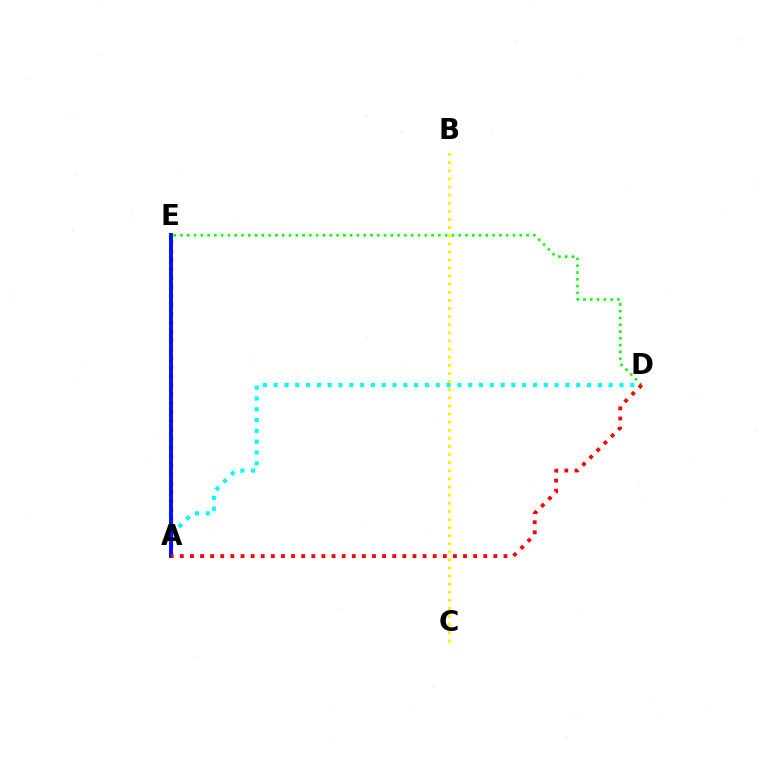{('A', 'D'): [{'color': '#00fff6', 'line_style': 'dotted', 'thickness': 2.94}, {'color': '#ff0000', 'line_style': 'dotted', 'thickness': 2.75}], ('D', 'E'): [{'color': '#08ff00', 'line_style': 'dotted', 'thickness': 1.84}], ('B', 'C'): [{'color': '#fcf500', 'line_style': 'dotted', 'thickness': 2.2}], ('A', 'E'): [{'color': '#ee00ff', 'line_style': 'dotted', 'thickness': 2.43}, {'color': '#0010ff', 'line_style': 'solid', 'thickness': 2.82}]}